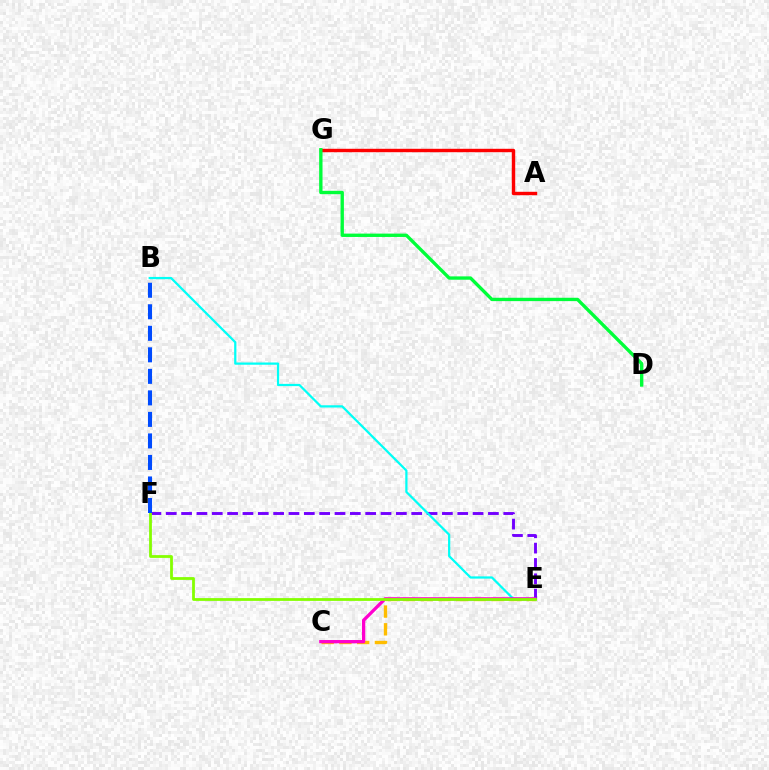{('C', 'E'): [{'color': '#ffbd00', 'line_style': 'dashed', 'thickness': 2.41}, {'color': '#ff00cf', 'line_style': 'solid', 'thickness': 2.36}], ('E', 'F'): [{'color': '#7200ff', 'line_style': 'dashed', 'thickness': 2.08}, {'color': '#84ff00', 'line_style': 'solid', 'thickness': 2.0}], ('B', 'E'): [{'color': '#00fff6', 'line_style': 'solid', 'thickness': 1.61}], ('A', 'G'): [{'color': '#ff0000', 'line_style': 'solid', 'thickness': 2.46}], ('D', 'G'): [{'color': '#00ff39', 'line_style': 'solid', 'thickness': 2.42}], ('B', 'F'): [{'color': '#004bff', 'line_style': 'dashed', 'thickness': 2.92}]}